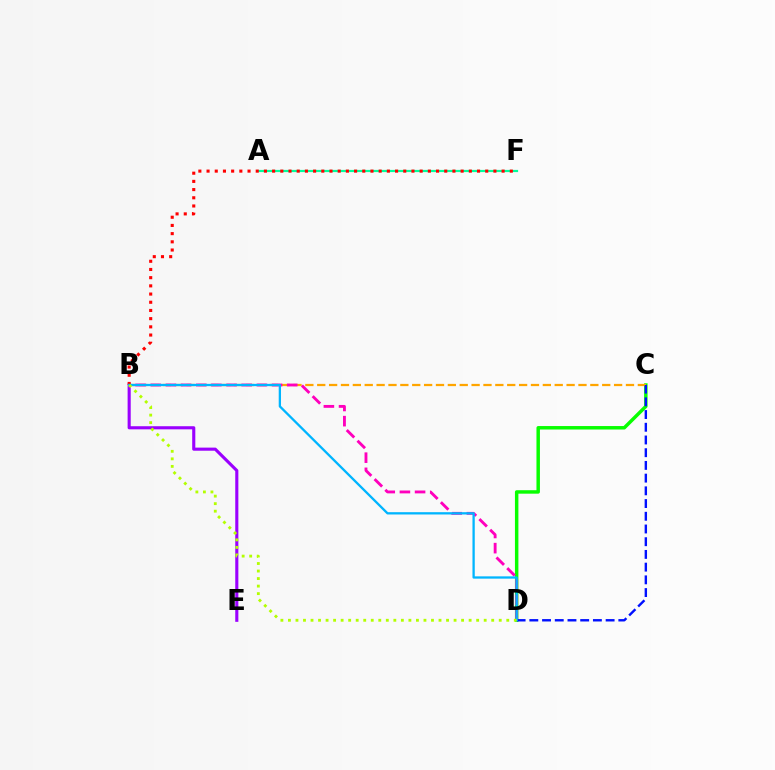{('B', 'E'): [{'color': '#9b00ff', 'line_style': 'solid', 'thickness': 2.24}], ('C', 'D'): [{'color': '#08ff00', 'line_style': 'solid', 'thickness': 2.49}, {'color': '#0010ff', 'line_style': 'dashed', 'thickness': 1.73}], ('B', 'C'): [{'color': '#ffa500', 'line_style': 'dashed', 'thickness': 1.61}], ('B', 'D'): [{'color': '#ff00bd', 'line_style': 'dashed', 'thickness': 2.06}, {'color': '#00b5ff', 'line_style': 'solid', 'thickness': 1.65}, {'color': '#b3ff00', 'line_style': 'dotted', 'thickness': 2.05}], ('A', 'F'): [{'color': '#00ff9d', 'line_style': 'solid', 'thickness': 1.58}], ('B', 'F'): [{'color': '#ff0000', 'line_style': 'dotted', 'thickness': 2.23}]}